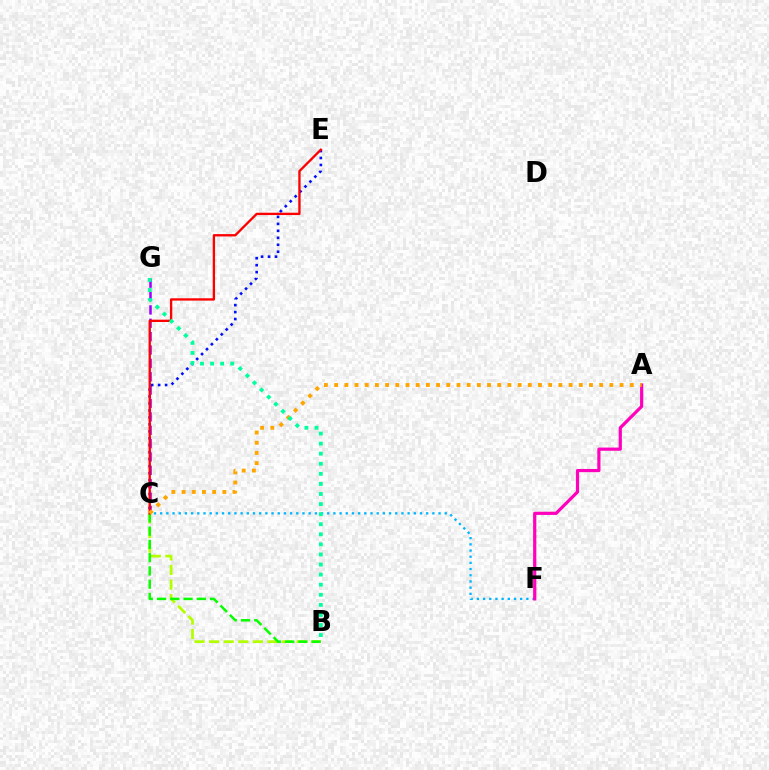{('C', 'F'): [{'color': '#00b5ff', 'line_style': 'dotted', 'thickness': 1.68}], ('A', 'F'): [{'color': '#ff00bd', 'line_style': 'solid', 'thickness': 2.3}], ('B', 'C'): [{'color': '#b3ff00', 'line_style': 'dashed', 'thickness': 1.98}, {'color': '#08ff00', 'line_style': 'dashed', 'thickness': 1.8}], ('C', 'G'): [{'color': '#9b00ff', 'line_style': 'dashed', 'thickness': 1.82}], ('C', 'E'): [{'color': '#0010ff', 'line_style': 'dotted', 'thickness': 1.89}, {'color': '#ff0000', 'line_style': 'solid', 'thickness': 1.68}], ('A', 'C'): [{'color': '#ffa500', 'line_style': 'dotted', 'thickness': 2.77}], ('B', 'G'): [{'color': '#00ff9d', 'line_style': 'dotted', 'thickness': 2.74}]}